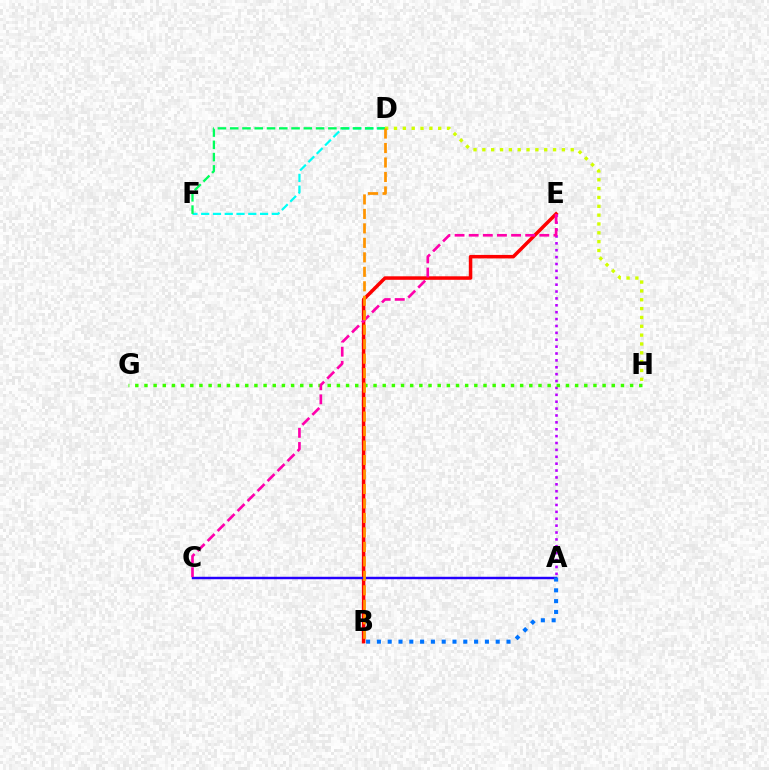{('B', 'E'): [{'color': '#ff0000', 'line_style': 'solid', 'thickness': 2.52}], ('A', 'C'): [{'color': '#2500ff', 'line_style': 'solid', 'thickness': 1.76}], ('D', 'F'): [{'color': '#00fff6', 'line_style': 'dashed', 'thickness': 1.6}, {'color': '#00ff5c', 'line_style': 'dashed', 'thickness': 1.67}], ('A', 'E'): [{'color': '#b900ff', 'line_style': 'dotted', 'thickness': 1.87}], ('A', 'B'): [{'color': '#0074ff', 'line_style': 'dotted', 'thickness': 2.93}], ('G', 'H'): [{'color': '#3dff00', 'line_style': 'dotted', 'thickness': 2.49}], ('C', 'E'): [{'color': '#ff00ac', 'line_style': 'dashed', 'thickness': 1.92}], ('D', 'H'): [{'color': '#d1ff00', 'line_style': 'dotted', 'thickness': 2.4}], ('B', 'D'): [{'color': '#ff9400', 'line_style': 'dashed', 'thickness': 1.97}]}